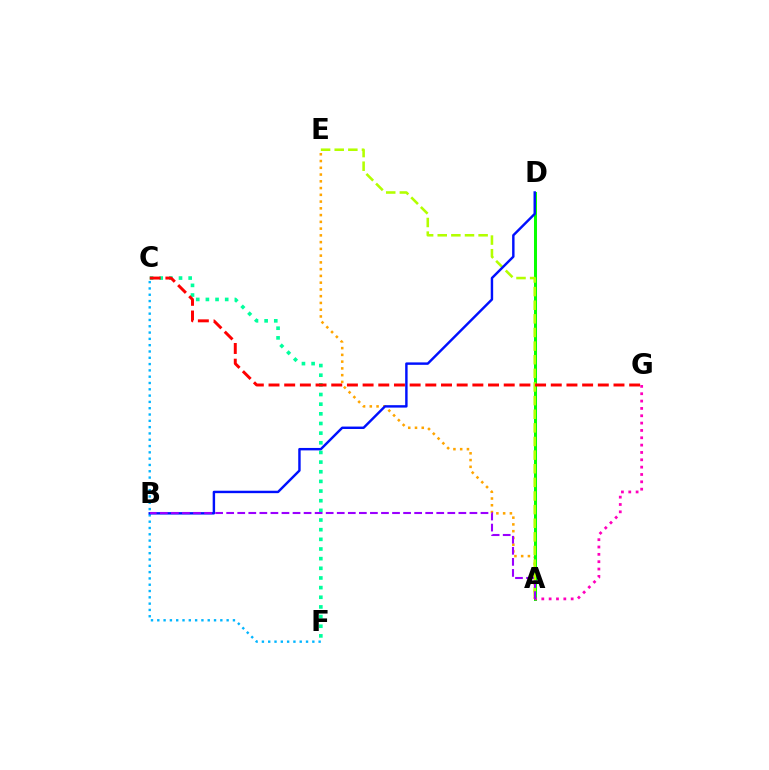{('C', 'F'): [{'color': '#00ff9d', 'line_style': 'dotted', 'thickness': 2.62}, {'color': '#00b5ff', 'line_style': 'dotted', 'thickness': 1.71}], ('A', 'E'): [{'color': '#ffa500', 'line_style': 'dotted', 'thickness': 1.84}, {'color': '#b3ff00', 'line_style': 'dashed', 'thickness': 1.85}], ('A', 'D'): [{'color': '#08ff00', 'line_style': 'solid', 'thickness': 2.17}], ('C', 'G'): [{'color': '#ff0000', 'line_style': 'dashed', 'thickness': 2.13}], ('A', 'G'): [{'color': '#ff00bd', 'line_style': 'dotted', 'thickness': 1.99}], ('B', 'D'): [{'color': '#0010ff', 'line_style': 'solid', 'thickness': 1.75}], ('A', 'B'): [{'color': '#9b00ff', 'line_style': 'dashed', 'thickness': 1.5}]}